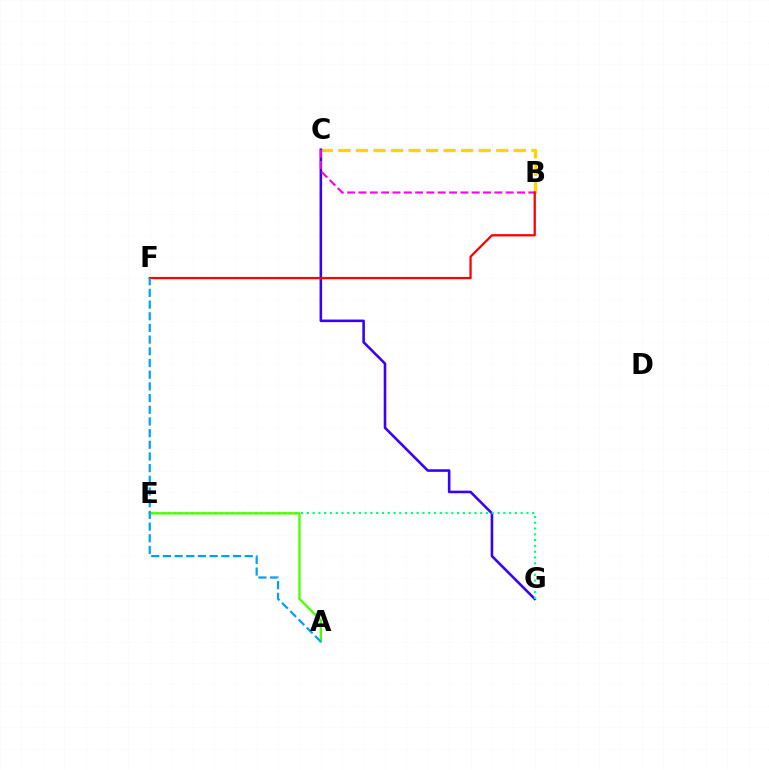{('B', 'C'): [{'color': '#ffd500', 'line_style': 'dashed', 'thickness': 2.38}, {'color': '#ff00ed', 'line_style': 'dashed', 'thickness': 1.54}], ('C', 'G'): [{'color': '#3700ff', 'line_style': 'solid', 'thickness': 1.86}], ('E', 'G'): [{'color': '#00ff86', 'line_style': 'dotted', 'thickness': 1.57}], ('A', 'E'): [{'color': '#4fff00', 'line_style': 'solid', 'thickness': 1.7}], ('B', 'F'): [{'color': '#ff0000', 'line_style': 'solid', 'thickness': 1.64}], ('A', 'F'): [{'color': '#009eff', 'line_style': 'dashed', 'thickness': 1.59}]}